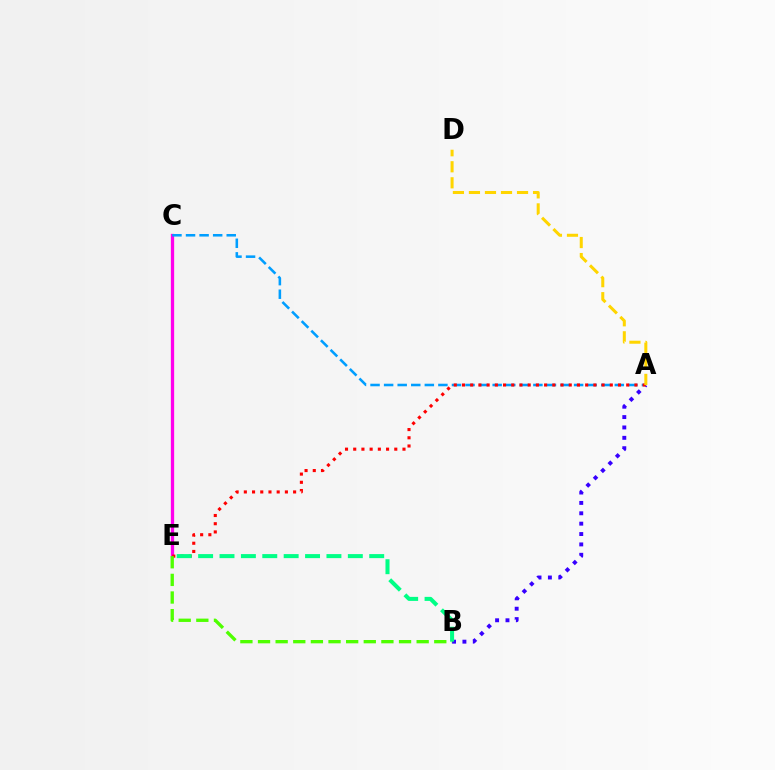{('A', 'B'): [{'color': '#3700ff', 'line_style': 'dotted', 'thickness': 2.82}], ('C', 'E'): [{'color': '#ff00ed', 'line_style': 'solid', 'thickness': 2.37}], ('A', 'C'): [{'color': '#009eff', 'line_style': 'dashed', 'thickness': 1.84}], ('A', 'E'): [{'color': '#ff0000', 'line_style': 'dotted', 'thickness': 2.23}], ('B', 'E'): [{'color': '#00ff86', 'line_style': 'dashed', 'thickness': 2.91}, {'color': '#4fff00', 'line_style': 'dashed', 'thickness': 2.39}], ('A', 'D'): [{'color': '#ffd500', 'line_style': 'dashed', 'thickness': 2.18}]}